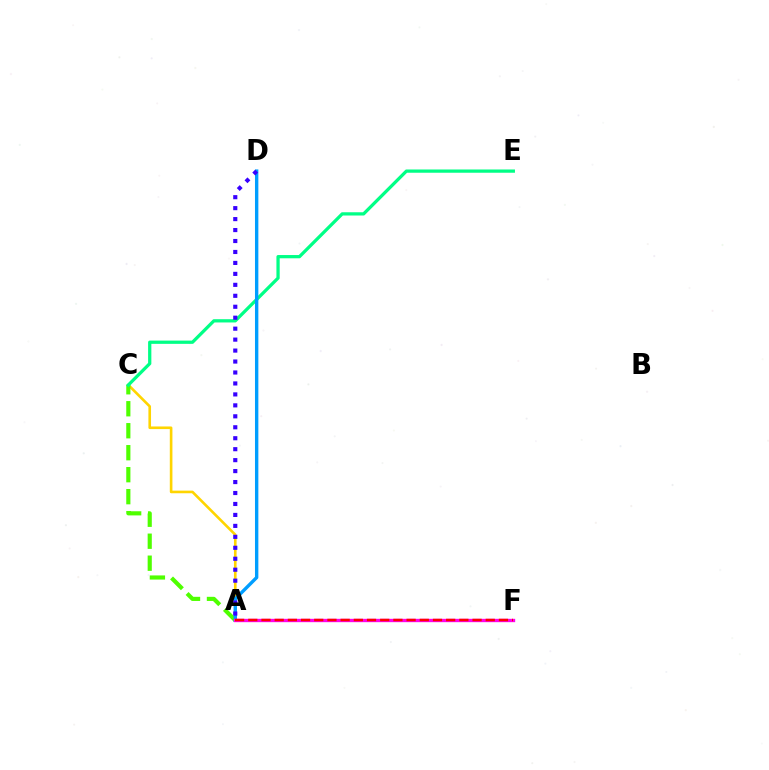{('A', 'C'): [{'color': '#ffd500', 'line_style': 'solid', 'thickness': 1.89}, {'color': '#4fff00', 'line_style': 'dashed', 'thickness': 2.99}], ('C', 'E'): [{'color': '#00ff86', 'line_style': 'solid', 'thickness': 2.34}], ('A', 'D'): [{'color': '#009eff', 'line_style': 'solid', 'thickness': 2.43}, {'color': '#3700ff', 'line_style': 'dotted', 'thickness': 2.98}], ('A', 'F'): [{'color': '#ff00ed', 'line_style': 'solid', 'thickness': 2.41}, {'color': '#ff0000', 'line_style': 'dashed', 'thickness': 1.79}]}